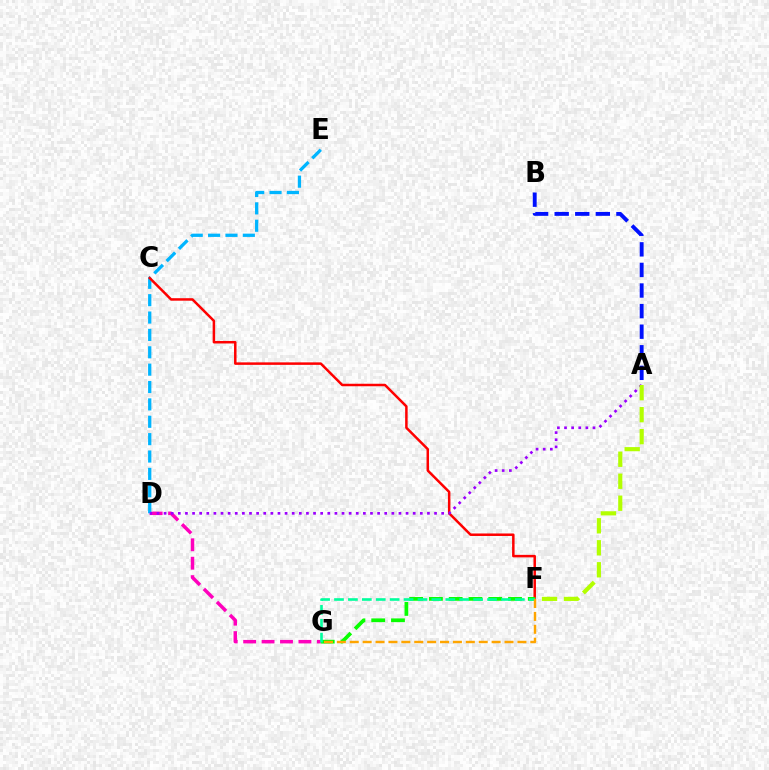{('D', 'G'): [{'color': '#ff00bd', 'line_style': 'dashed', 'thickness': 2.5}], ('D', 'E'): [{'color': '#00b5ff', 'line_style': 'dashed', 'thickness': 2.36}], ('C', 'F'): [{'color': '#ff0000', 'line_style': 'solid', 'thickness': 1.8}], ('A', 'D'): [{'color': '#9b00ff', 'line_style': 'dotted', 'thickness': 1.93}], ('A', 'B'): [{'color': '#0010ff', 'line_style': 'dashed', 'thickness': 2.8}], ('A', 'F'): [{'color': '#b3ff00', 'line_style': 'dashed', 'thickness': 2.99}], ('F', 'G'): [{'color': '#08ff00', 'line_style': 'dashed', 'thickness': 2.69}, {'color': '#00ff9d', 'line_style': 'dashed', 'thickness': 1.89}, {'color': '#ffa500', 'line_style': 'dashed', 'thickness': 1.75}]}